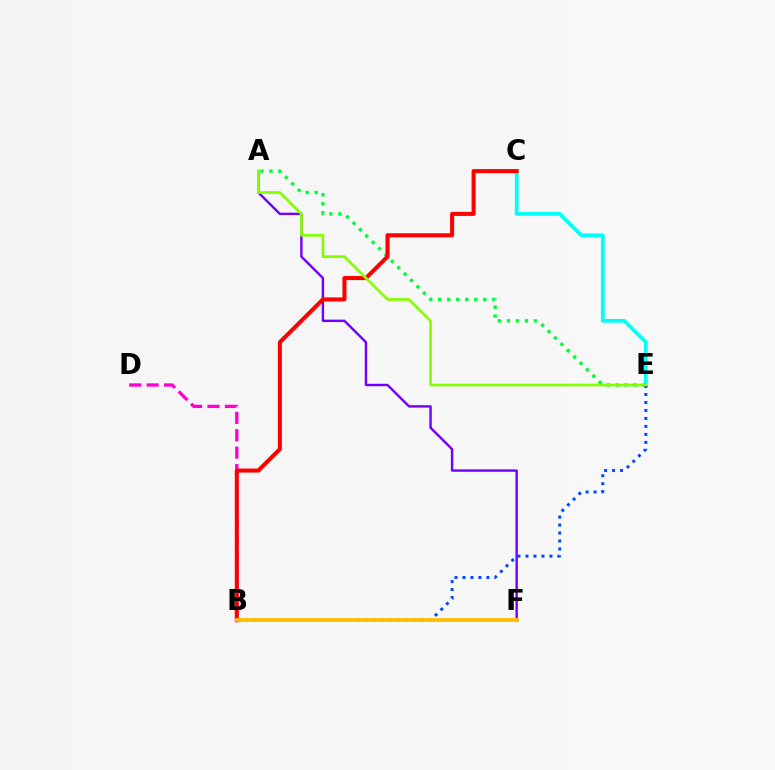{('B', 'D'): [{'color': '#ff00cf', 'line_style': 'dashed', 'thickness': 2.36}], ('C', 'E'): [{'color': '#00fff6', 'line_style': 'solid', 'thickness': 2.68}], ('A', 'F'): [{'color': '#7200ff', 'line_style': 'solid', 'thickness': 1.73}], ('A', 'E'): [{'color': '#00ff39', 'line_style': 'dotted', 'thickness': 2.45}, {'color': '#84ff00', 'line_style': 'solid', 'thickness': 1.94}], ('B', 'C'): [{'color': '#ff0000', 'line_style': 'solid', 'thickness': 2.92}], ('B', 'E'): [{'color': '#004bff', 'line_style': 'dotted', 'thickness': 2.17}], ('B', 'F'): [{'color': '#ffbd00', 'line_style': 'solid', 'thickness': 2.71}]}